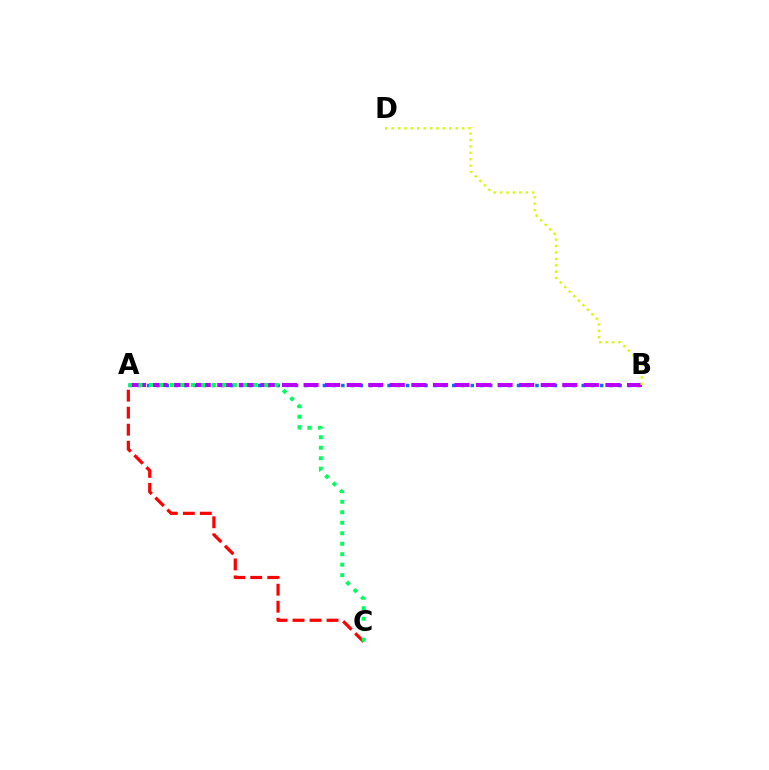{('A', 'B'): [{'color': '#0074ff', 'line_style': 'dotted', 'thickness': 2.51}, {'color': '#b900ff', 'line_style': 'dashed', 'thickness': 2.93}], ('A', 'C'): [{'color': '#ff0000', 'line_style': 'dashed', 'thickness': 2.31}, {'color': '#00ff5c', 'line_style': 'dotted', 'thickness': 2.85}], ('B', 'D'): [{'color': '#d1ff00', 'line_style': 'dotted', 'thickness': 1.74}]}